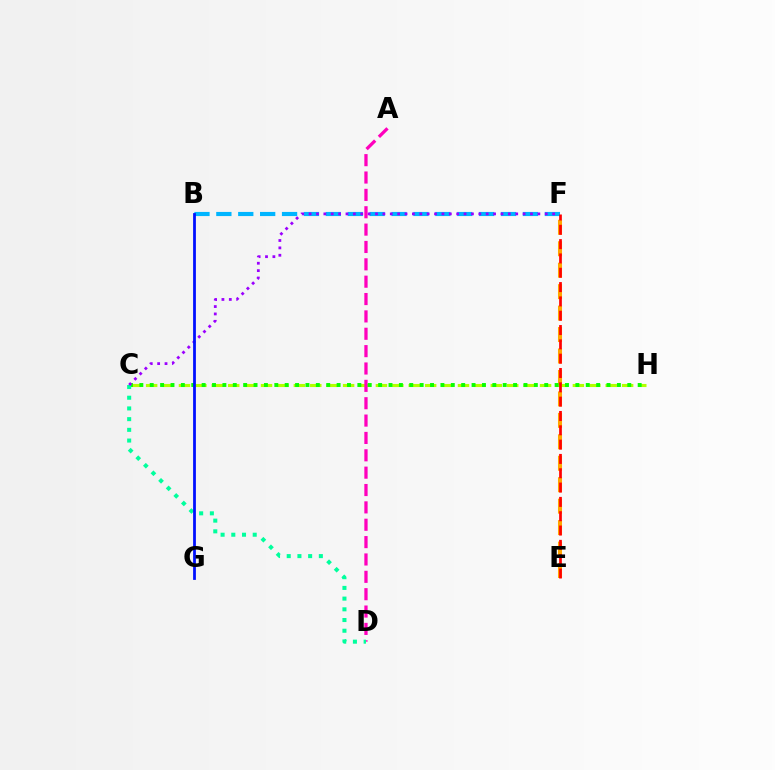{('C', 'H'): [{'color': '#b3ff00', 'line_style': 'dashed', 'thickness': 2.23}, {'color': '#08ff00', 'line_style': 'dotted', 'thickness': 2.82}], ('A', 'D'): [{'color': '#ff00bd', 'line_style': 'dashed', 'thickness': 2.36}], ('E', 'F'): [{'color': '#ffa500', 'line_style': 'dashed', 'thickness': 2.91}, {'color': '#ff0000', 'line_style': 'dashed', 'thickness': 1.95}], ('B', 'F'): [{'color': '#00b5ff', 'line_style': 'dashed', 'thickness': 2.97}], ('C', 'D'): [{'color': '#00ff9d', 'line_style': 'dotted', 'thickness': 2.91}], ('C', 'F'): [{'color': '#9b00ff', 'line_style': 'dotted', 'thickness': 2.0}], ('B', 'G'): [{'color': '#0010ff', 'line_style': 'solid', 'thickness': 2.0}]}